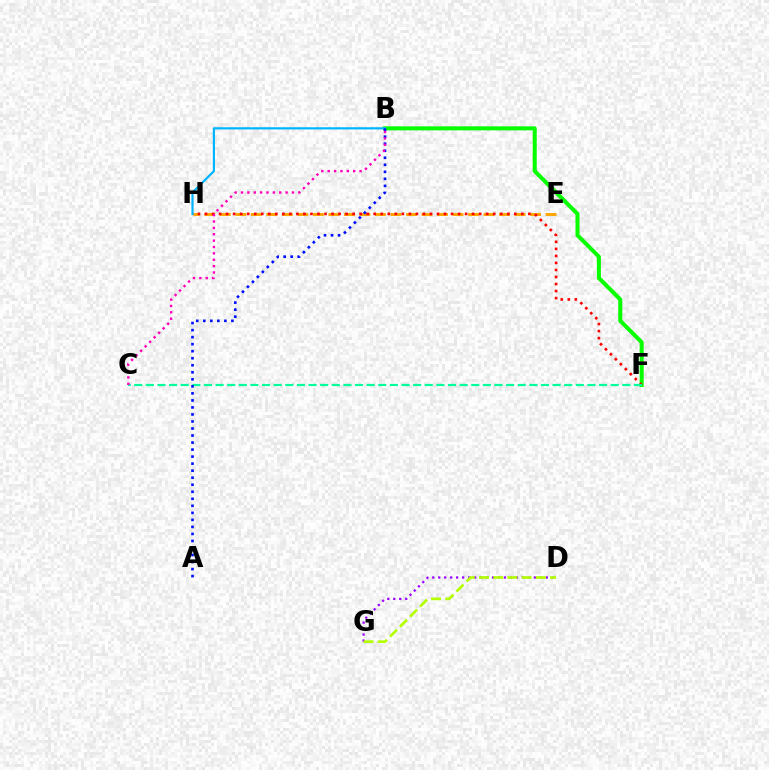{('B', 'F'): [{'color': '#08ff00', 'line_style': 'solid', 'thickness': 2.91}], ('E', 'H'): [{'color': '#ffa500', 'line_style': 'dashed', 'thickness': 2.11}], ('F', 'H'): [{'color': '#ff0000', 'line_style': 'dotted', 'thickness': 1.91}], ('C', 'F'): [{'color': '#00ff9d', 'line_style': 'dashed', 'thickness': 1.58}], ('B', 'H'): [{'color': '#00b5ff', 'line_style': 'solid', 'thickness': 1.57}], ('D', 'G'): [{'color': '#9b00ff', 'line_style': 'dotted', 'thickness': 1.62}, {'color': '#b3ff00', 'line_style': 'dashed', 'thickness': 1.93}], ('A', 'B'): [{'color': '#0010ff', 'line_style': 'dotted', 'thickness': 1.91}], ('B', 'C'): [{'color': '#ff00bd', 'line_style': 'dotted', 'thickness': 1.73}]}